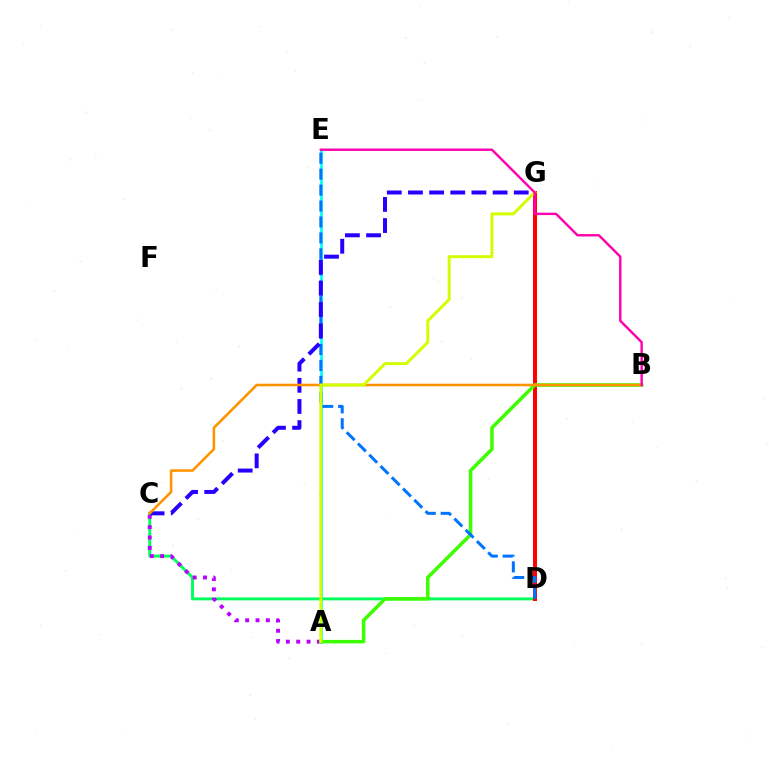{('A', 'E'): [{'color': '#00fff6', 'line_style': 'solid', 'thickness': 1.99}], ('C', 'D'): [{'color': '#00ff5c', 'line_style': 'solid', 'thickness': 2.09}], ('D', 'G'): [{'color': '#ff0000', 'line_style': 'solid', 'thickness': 2.85}], ('A', 'C'): [{'color': '#b900ff', 'line_style': 'dotted', 'thickness': 2.81}], ('A', 'B'): [{'color': '#3dff00', 'line_style': 'solid', 'thickness': 2.54}], ('D', 'E'): [{'color': '#0074ff', 'line_style': 'dashed', 'thickness': 2.17}], ('C', 'G'): [{'color': '#2500ff', 'line_style': 'dashed', 'thickness': 2.87}], ('B', 'C'): [{'color': '#ff9400', 'line_style': 'solid', 'thickness': 1.85}], ('A', 'G'): [{'color': '#d1ff00', 'line_style': 'solid', 'thickness': 2.13}], ('B', 'E'): [{'color': '#ff00ac', 'line_style': 'solid', 'thickness': 1.73}]}